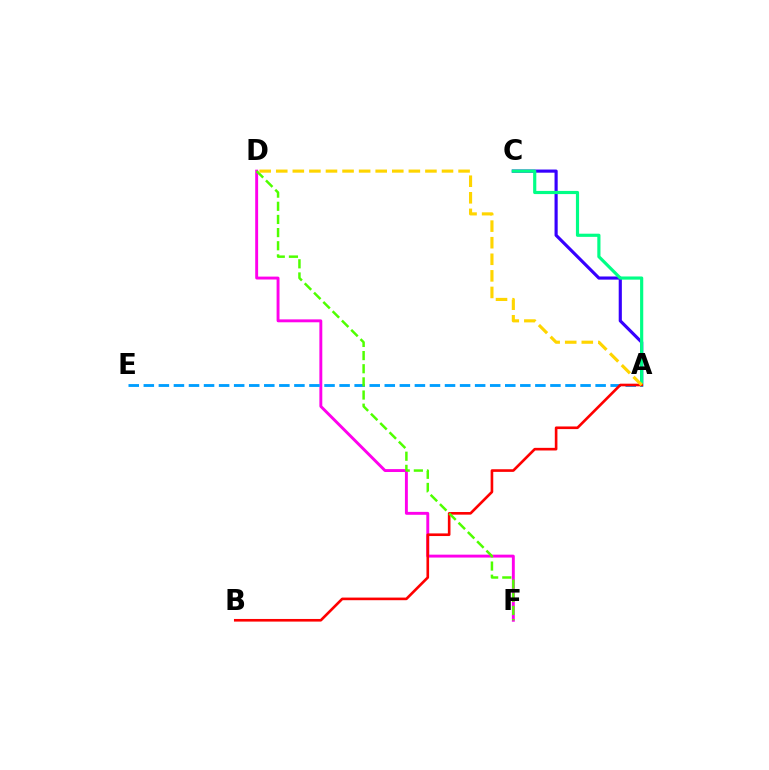{('A', 'C'): [{'color': '#3700ff', 'line_style': 'solid', 'thickness': 2.27}, {'color': '#00ff86', 'line_style': 'solid', 'thickness': 2.28}], ('D', 'F'): [{'color': '#ff00ed', 'line_style': 'solid', 'thickness': 2.09}, {'color': '#4fff00', 'line_style': 'dashed', 'thickness': 1.79}], ('A', 'E'): [{'color': '#009eff', 'line_style': 'dashed', 'thickness': 2.05}], ('A', 'B'): [{'color': '#ff0000', 'line_style': 'solid', 'thickness': 1.89}], ('A', 'D'): [{'color': '#ffd500', 'line_style': 'dashed', 'thickness': 2.25}]}